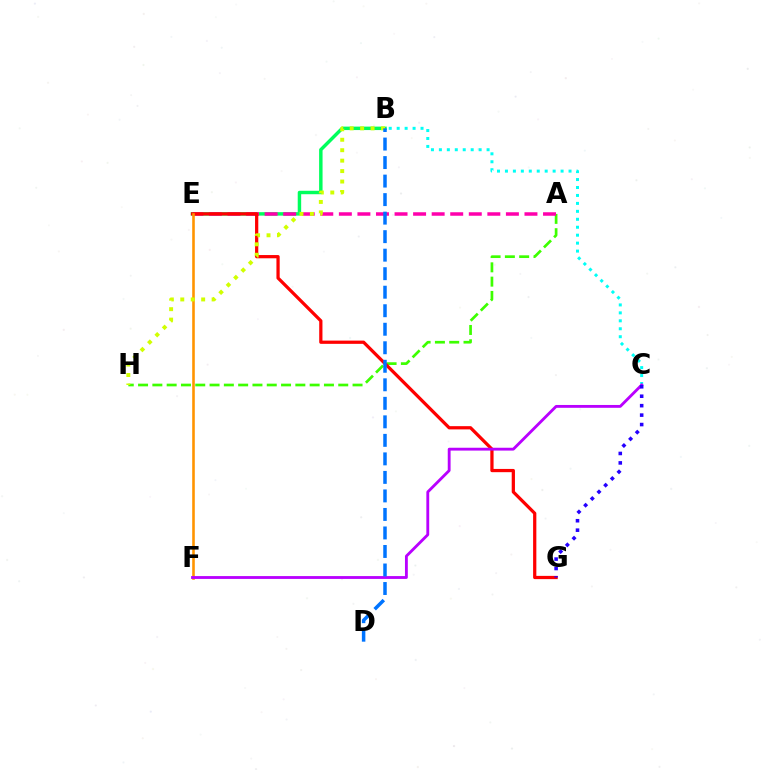{('A', 'H'): [{'color': '#3dff00', 'line_style': 'dashed', 'thickness': 1.94}], ('B', 'E'): [{'color': '#00ff5c', 'line_style': 'solid', 'thickness': 2.48}], ('A', 'E'): [{'color': '#ff00ac', 'line_style': 'dashed', 'thickness': 2.52}], ('B', 'C'): [{'color': '#00fff6', 'line_style': 'dotted', 'thickness': 2.16}], ('E', 'G'): [{'color': '#ff0000', 'line_style': 'solid', 'thickness': 2.33}], ('E', 'F'): [{'color': '#ff9400', 'line_style': 'solid', 'thickness': 1.87}], ('C', 'F'): [{'color': '#b900ff', 'line_style': 'solid', 'thickness': 2.04}], ('B', 'H'): [{'color': '#d1ff00', 'line_style': 'dotted', 'thickness': 2.84}], ('B', 'D'): [{'color': '#0074ff', 'line_style': 'dashed', 'thickness': 2.52}], ('C', 'G'): [{'color': '#2500ff', 'line_style': 'dotted', 'thickness': 2.57}]}